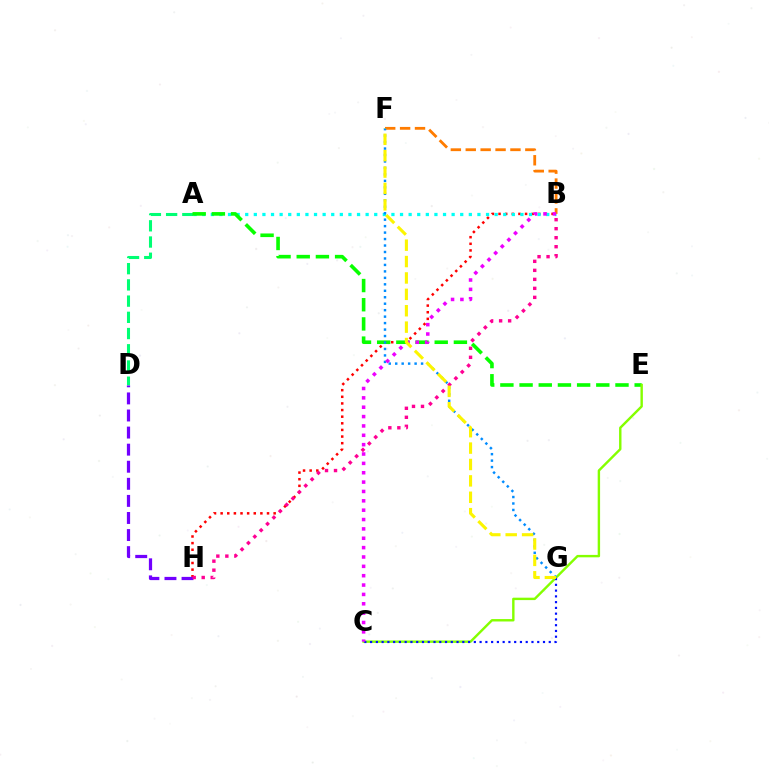{('A', 'D'): [{'color': '#00ff74', 'line_style': 'dashed', 'thickness': 2.2}], ('B', 'H'): [{'color': '#ff0000', 'line_style': 'dotted', 'thickness': 1.8}, {'color': '#ff0094', 'line_style': 'dotted', 'thickness': 2.45}], ('D', 'H'): [{'color': '#7200ff', 'line_style': 'dashed', 'thickness': 2.32}], ('A', 'B'): [{'color': '#00fff6', 'line_style': 'dotted', 'thickness': 2.34}], ('B', 'F'): [{'color': '#ff7c00', 'line_style': 'dashed', 'thickness': 2.02}], ('A', 'E'): [{'color': '#08ff00', 'line_style': 'dashed', 'thickness': 2.61}], ('C', 'E'): [{'color': '#84ff00', 'line_style': 'solid', 'thickness': 1.74}], ('F', 'G'): [{'color': '#008cff', 'line_style': 'dotted', 'thickness': 1.76}, {'color': '#fcf500', 'line_style': 'dashed', 'thickness': 2.23}], ('C', 'G'): [{'color': '#0010ff', 'line_style': 'dotted', 'thickness': 1.57}], ('B', 'C'): [{'color': '#ee00ff', 'line_style': 'dotted', 'thickness': 2.54}]}